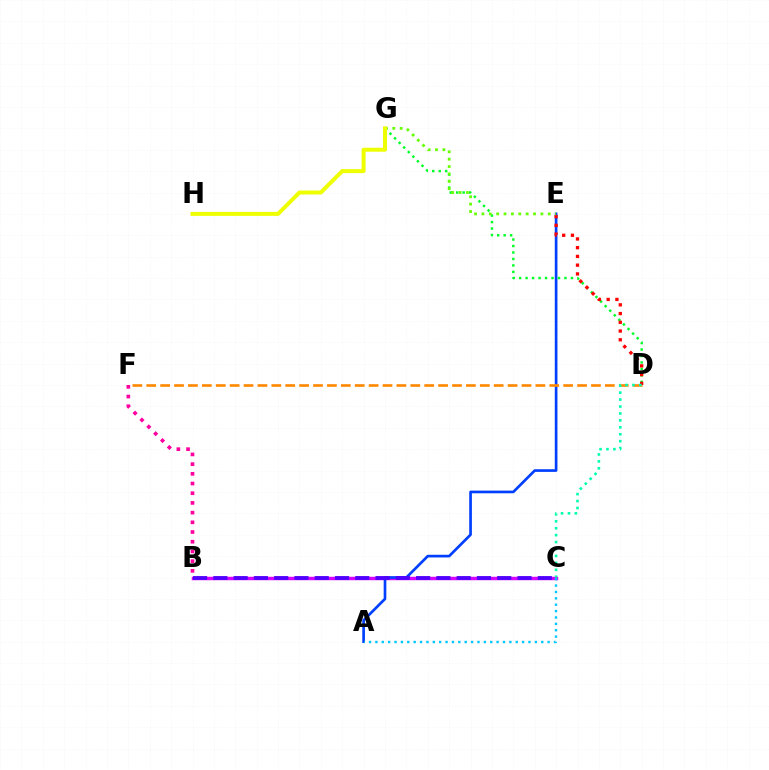{('B', 'C'): [{'color': '#d600ff', 'line_style': 'solid', 'thickness': 2.48}, {'color': '#4f00ff', 'line_style': 'dashed', 'thickness': 2.75}], ('A', 'E'): [{'color': '#003fff', 'line_style': 'solid', 'thickness': 1.93}], ('D', 'F'): [{'color': '#ff8800', 'line_style': 'dashed', 'thickness': 1.89}], ('D', 'G'): [{'color': '#00ff27', 'line_style': 'dotted', 'thickness': 1.76}], ('D', 'E'): [{'color': '#ff0000', 'line_style': 'dotted', 'thickness': 2.37}], ('B', 'F'): [{'color': '#ff00a0', 'line_style': 'dotted', 'thickness': 2.64}], ('E', 'G'): [{'color': '#66ff00', 'line_style': 'dotted', 'thickness': 2.0}], ('C', 'D'): [{'color': '#00ffaf', 'line_style': 'dotted', 'thickness': 1.88}], ('A', 'C'): [{'color': '#00c7ff', 'line_style': 'dotted', 'thickness': 1.73}], ('G', 'H'): [{'color': '#eeff00', 'line_style': 'solid', 'thickness': 2.86}]}